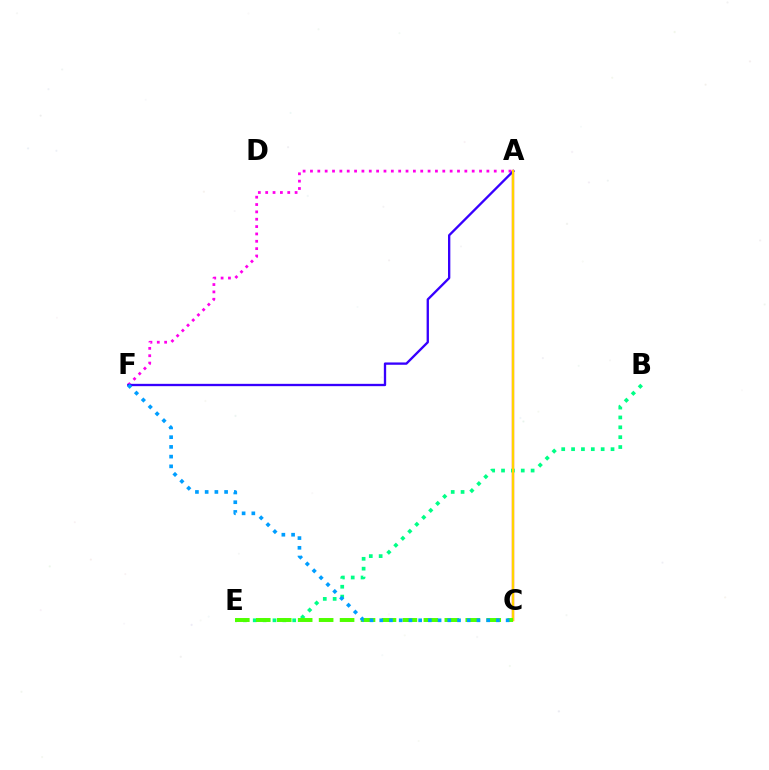{('A', 'C'): [{'color': '#ff0000', 'line_style': 'solid', 'thickness': 1.65}, {'color': '#ffd500', 'line_style': 'solid', 'thickness': 1.55}], ('A', 'F'): [{'color': '#ff00ed', 'line_style': 'dotted', 'thickness': 2.0}, {'color': '#3700ff', 'line_style': 'solid', 'thickness': 1.68}], ('B', 'E'): [{'color': '#00ff86', 'line_style': 'dotted', 'thickness': 2.68}], ('C', 'E'): [{'color': '#4fff00', 'line_style': 'dashed', 'thickness': 2.85}], ('C', 'F'): [{'color': '#009eff', 'line_style': 'dotted', 'thickness': 2.64}]}